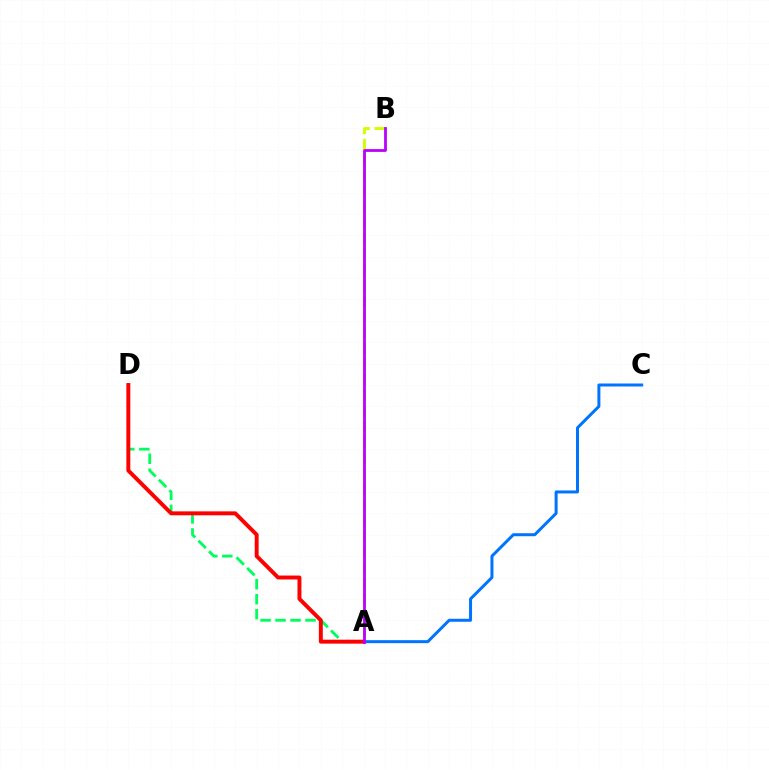{('A', 'C'): [{'color': '#0074ff', 'line_style': 'solid', 'thickness': 2.16}], ('A', 'B'): [{'color': '#d1ff00', 'line_style': 'dashed', 'thickness': 2.13}, {'color': '#b900ff', 'line_style': 'solid', 'thickness': 2.01}], ('A', 'D'): [{'color': '#00ff5c', 'line_style': 'dashed', 'thickness': 2.04}, {'color': '#ff0000', 'line_style': 'solid', 'thickness': 2.83}]}